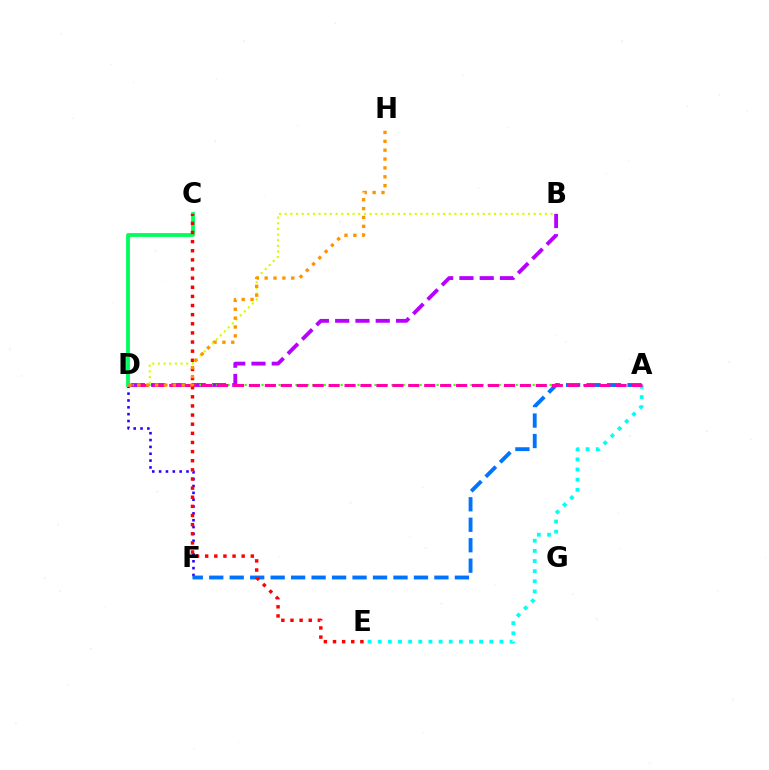{('D', 'F'): [{'color': '#2500ff', 'line_style': 'dotted', 'thickness': 1.86}], ('A', 'E'): [{'color': '#00fff6', 'line_style': 'dotted', 'thickness': 2.76}], ('B', 'D'): [{'color': '#d1ff00', 'line_style': 'dotted', 'thickness': 1.54}, {'color': '#b900ff', 'line_style': 'dashed', 'thickness': 2.76}], ('A', 'D'): [{'color': '#3dff00', 'line_style': 'dotted', 'thickness': 1.53}, {'color': '#ff00ac', 'line_style': 'dashed', 'thickness': 2.17}], ('A', 'F'): [{'color': '#0074ff', 'line_style': 'dashed', 'thickness': 2.78}], ('C', 'D'): [{'color': '#00ff5c', 'line_style': 'solid', 'thickness': 2.75}], ('C', 'E'): [{'color': '#ff0000', 'line_style': 'dotted', 'thickness': 2.48}], ('D', 'H'): [{'color': '#ff9400', 'line_style': 'dotted', 'thickness': 2.41}]}